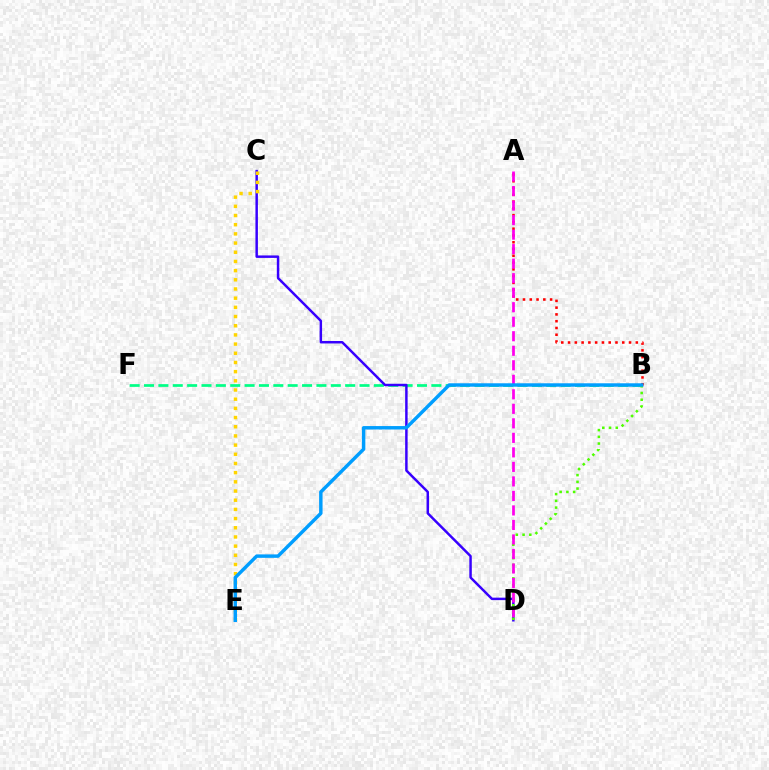{('B', 'F'): [{'color': '#00ff86', 'line_style': 'dashed', 'thickness': 1.95}], ('C', 'D'): [{'color': '#3700ff', 'line_style': 'solid', 'thickness': 1.78}], ('B', 'D'): [{'color': '#4fff00', 'line_style': 'dotted', 'thickness': 1.83}], ('A', 'B'): [{'color': '#ff0000', 'line_style': 'dotted', 'thickness': 1.84}], ('C', 'E'): [{'color': '#ffd500', 'line_style': 'dotted', 'thickness': 2.5}], ('A', 'D'): [{'color': '#ff00ed', 'line_style': 'dashed', 'thickness': 1.97}], ('B', 'E'): [{'color': '#009eff', 'line_style': 'solid', 'thickness': 2.48}]}